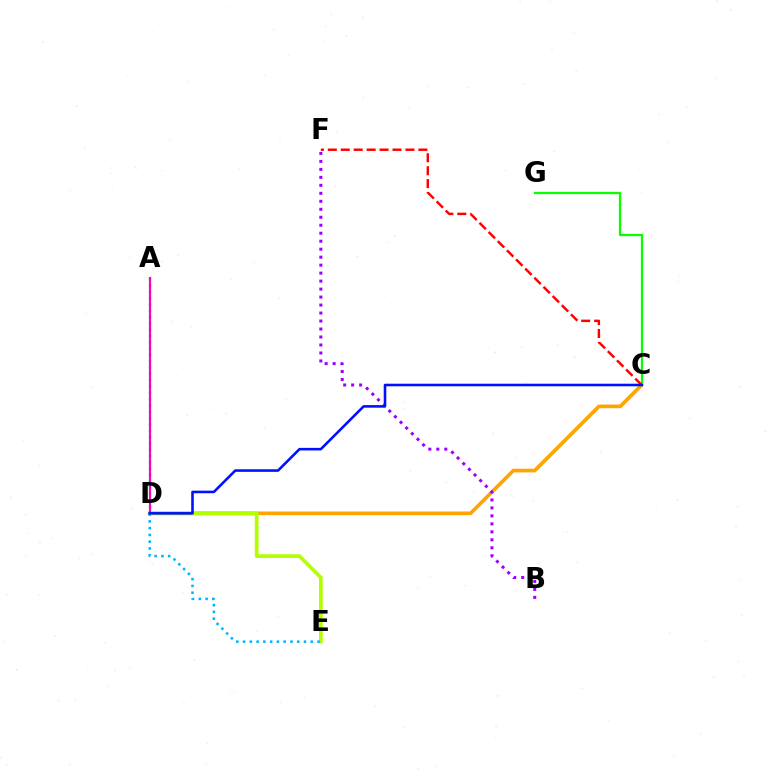{('C', 'G'): [{'color': '#08ff00', 'line_style': 'solid', 'thickness': 1.62}], ('C', 'D'): [{'color': '#ffa500', 'line_style': 'solid', 'thickness': 2.64}, {'color': '#0010ff', 'line_style': 'solid', 'thickness': 1.86}], ('A', 'D'): [{'color': '#00ff9d', 'line_style': 'dotted', 'thickness': 1.72}, {'color': '#ff00bd', 'line_style': 'solid', 'thickness': 1.57}], ('C', 'F'): [{'color': '#ff0000', 'line_style': 'dashed', 'thickness': 1.76}], ('D', 'E'): [{'color': '#b3ff00', 'line_style': 'solid', 'thickness': 2.7}, {'color': '#00b5ff', 'line_style': 'dotted', 'thickness': 1.84}], ('B', 'F'): [{'color': '#9b00ff', 'line_style': 'dotted', 'thickness': 2.17}]}